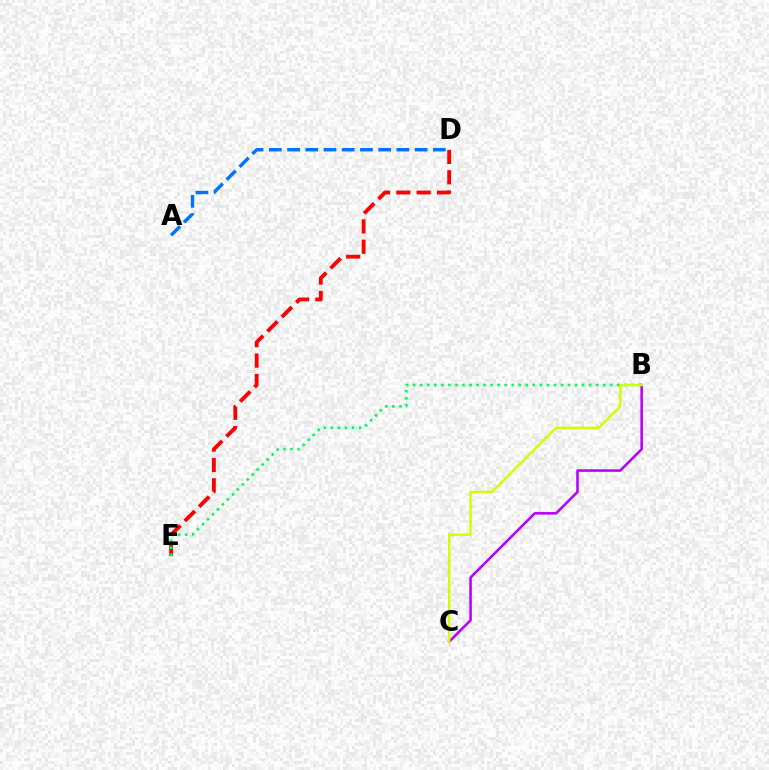{('D', 'E'): [{'color': '#ff0000', 'line_style': 'dashed', 'thickness': 2.76}], ('B', 'E'): [{'color': '#00ff5c', 'line_style': 'dotted', 'thickness': 1.91}], ('B', 'C'): [{'color': '#b900ff', 'line_style': 'solid', 'thickness': 1.85}, {'color': '#d1ff00', 'line_style': 'solid', 'thickness': 1.72}], ('A', 'D'): [{'color': '#0074ff', 'line_style': 'dashed', 'thickness': 2.48}]}